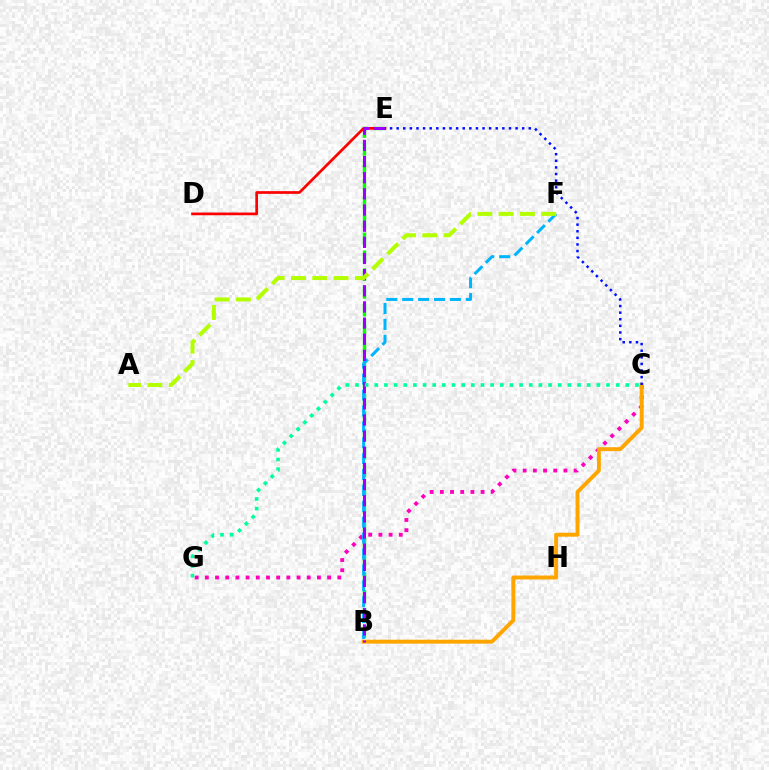{('B', 'E'): [{'color': '#08ff00', 'line_style': 'dashed', 'thickness': 2.43}, {'color': '#9b00ff', 'line_style': 'dashed', 'thickness': 2.19}], ('C', 'G'): [{'color': '#ff00bd', 'line_style': 'dotted', 'thickness': 2.77}, {'color': '#00ff9d', 'line_style': 'dotted', 'thickness': 2.62}], ('D', 'E'): [{'color': '#ff0000', 'line_style': 'solid', 'thickness': 1.95}], ('B', 'F'): [{'color': '#00b5ff', 'line_style': 'dashed', 'thickness': 2.16}], ('B', 'C'): [{'color': '#ffa500', 'line_style': 'solid', 'thickness': 2.82}], ('A', 'F'): [{'color': '#b3ff00', 'line_style': 'dashed', 'thickness': 2.89}], ('C', 'E'): [{'color': '#0010ff', 'line_style': 'dotted', 'thickness': 1.8}]}